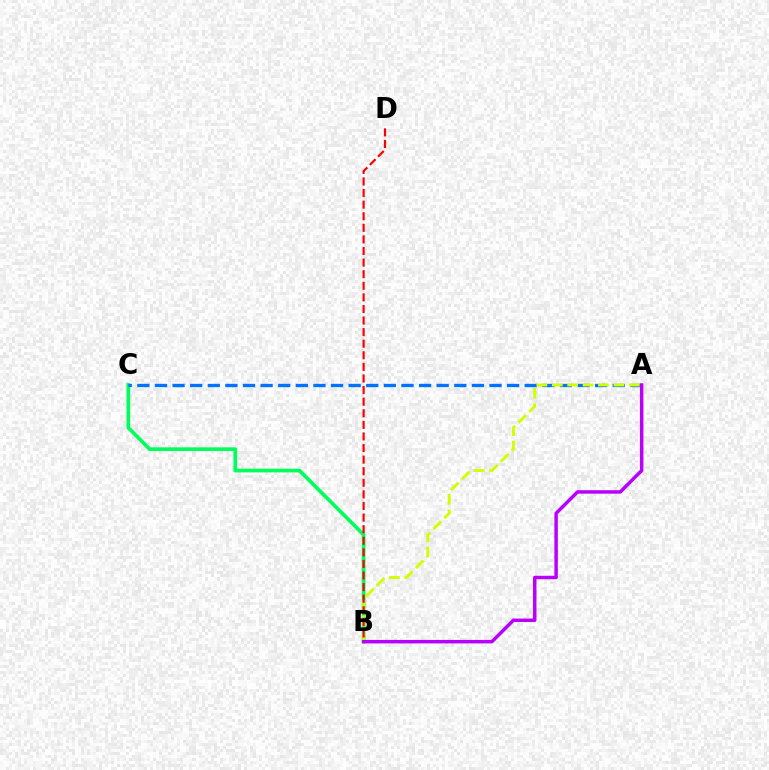{('B', 'C'): [{'color': '#00ff5c', 'line_style': 'solid', 'thickness': 2.65}], ('A', 'C'): [{'color': '#0074ff', 'line_style': 'dashed', 'thickness': 2.39}], ('A', 'B'): [{'color': '#d1ff00', 'line_style': 'dashed', 'thickness': 2.09}, {'color': '#b900ff', 'line_style': 'solid', 'thickness': 2.5}], ('B', 'D'): [{'color': '#ff0000', 'line_style': 'dashed', 'thickness': 1.57}]}